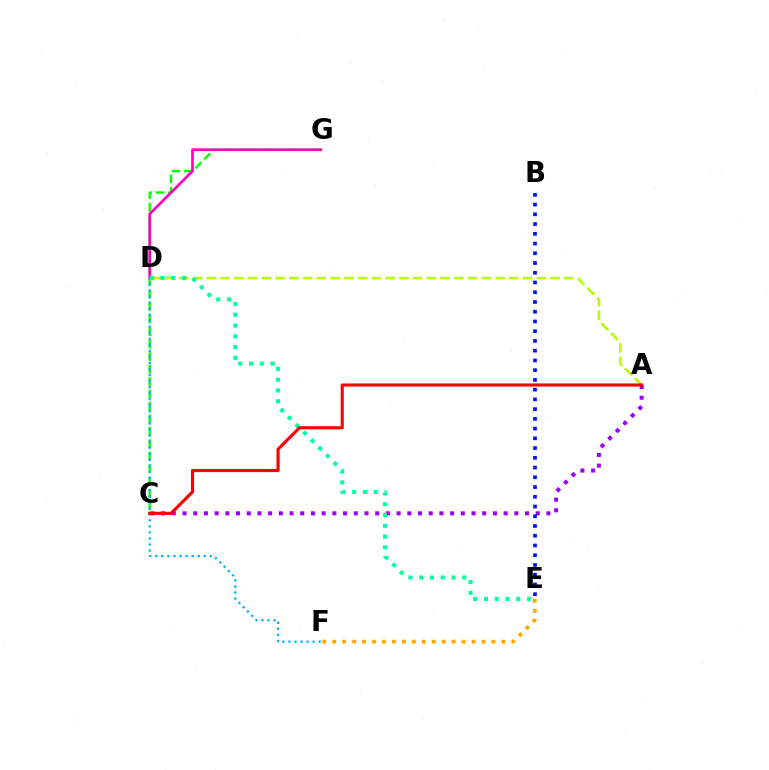{('A', 'C'): [{'color': '#9b00ff', 'line_style': 'dotted', 'thickness': 2.91}, {'color': '#ff0000', 'line_style': 'solid', 'thickness': 2.24}], ('C', 'G'): [{'color': '#08ff00', 'line_style': 'dashed', 'thickness': 1.69}], ('D', 'G'): [{'color': '#ff00bd', 'line_style': 'solid', 'thickness': 1.91}], ('D', 'F'): [{'color': '#00b5ff', 'line_style': 'dotted', 'thickness': 1.64}], ('B', 'E'): [{'color': '#0010ff', 'line_style': 'dotted', 'thickness': 2.65}], ('A', 'D'): [{'color': '#b3ff00', 'line_style': 'dashed', 'thickness': 1.87}], ('D', 'E'): [{'color': '#00ff9d', 'line_style': 'dotted', 'thickness': 2.93}], ('E', 'F'): [{'color': '#ffa500', 'line_style': 'dotted', 'thickness': 2.7}]}